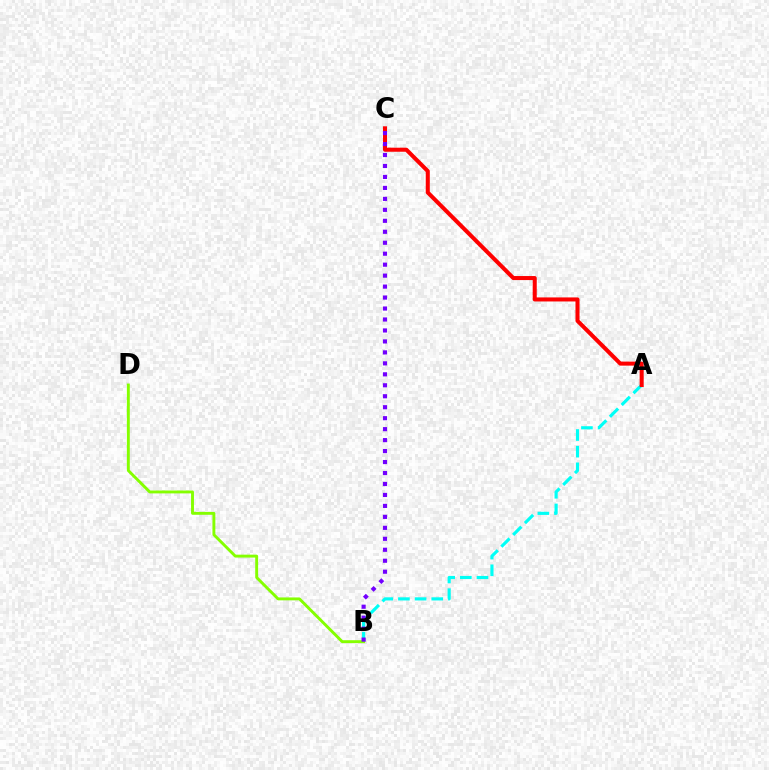{('A', 'B'): [{'color': '#00fff6', 'line_style': 'dashed', 'thickness': 2.26}], ('B', 'D'): [{'color': '#84ff00', 'line_style': 'solid', 'thickness': 2.09}], ('A', 'C'): [{'color': '#ff0000', 'line_style': 'solid', 'thickness': 2.91}], ('B', 'C'): [{'color': '#7200ff', 'line_style': 'dotted', 'thickness': 2.98}]}